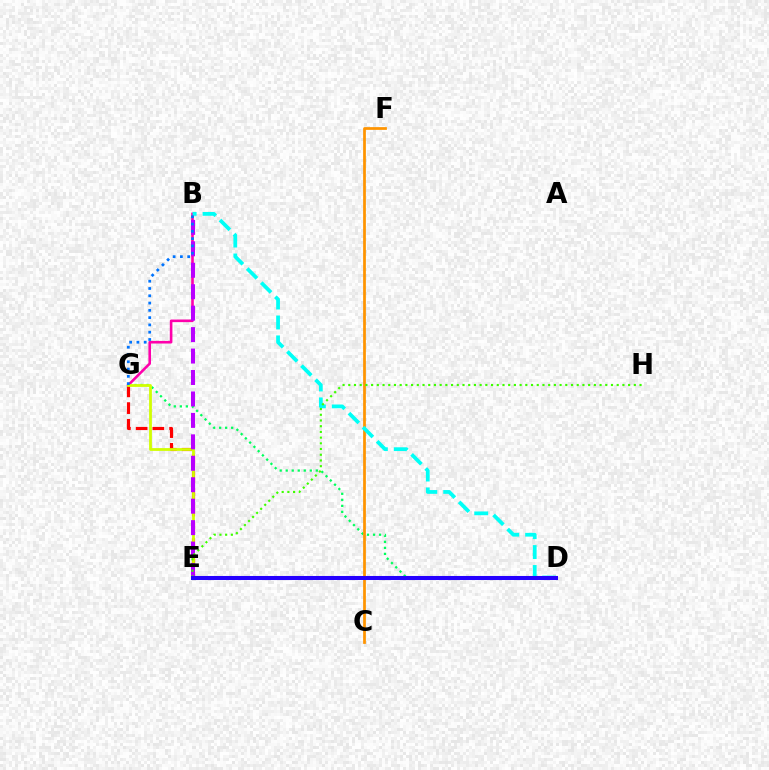{('E', 'G'): [{'color': '#ff0000', 'line_style': 'dashed', 'thickness': 2.28}, {'color': '#d1ff00', 'line_style': 'solid', 'thickness': 2.0}], ('D', 'G'): [{'color': '#00ff5c', 'line_style': 'dotted', 'thickness': 1.64}], ('C', 'F'): [{'color': '#ff9400', 'line_style': 'solid', 'thickness': 1.98}], ('B', 'G'): [{'color': '#ff00ac', 'line_style': 'solid', 'thickness': 1.87}, {'color': '#0074ff', 'line_style': 'dotted', 'thickness': 1.98}], ('B', 'E'): [{'color': '#b900ff', 'line_style': 'dashed', 'thickness': 2.91}], ('B', 'D'): [{'color': '#00fff6', 'line_style': 'dashed', 'thickness': 2.71}], ('E', 'H'): [{'color': '#3dff00', 'line_style': 'dotted', 'thickness': 1.55}], ('D', 'E'): [{'color': '#2500ff', 'line_style': 'solid', 'thickness': 2.92}]}